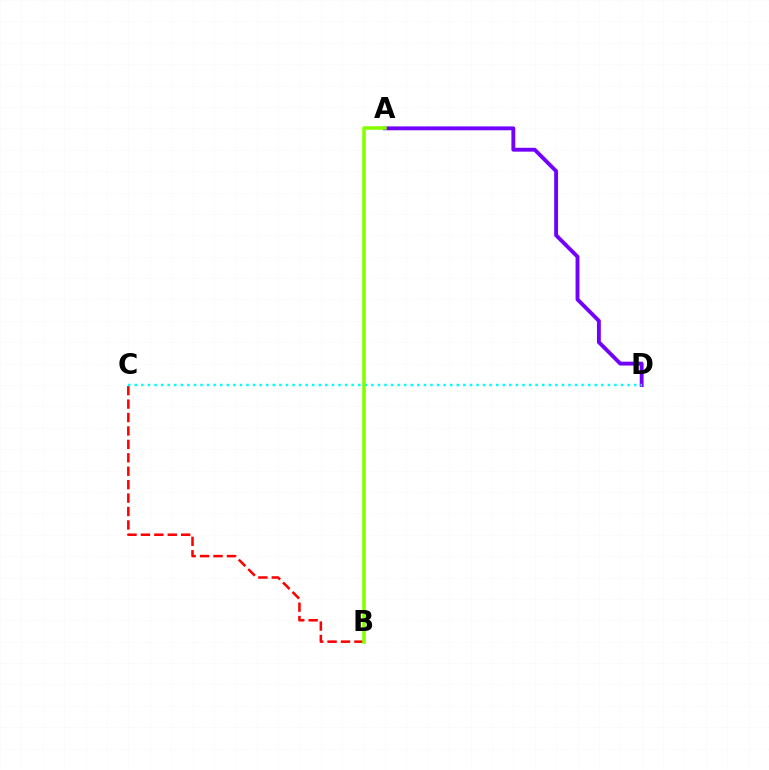{('A', 'D'): [{'color': '#7200ff', 'line_style': 'solid', 'thickness': 2.78}], ('B', 'C'): [{'color': '#ff0000', 'line_style': 'dashed', 'thickness': 1.82}], ('C', 'D'): [{'color': '#00fff6', 'line_style': 'dotted', 'thickness': 1.79}], ('A', 'B'): [{'color': '#84ff00', 'line_style': 'solid', 'thickness': 2.55}]}